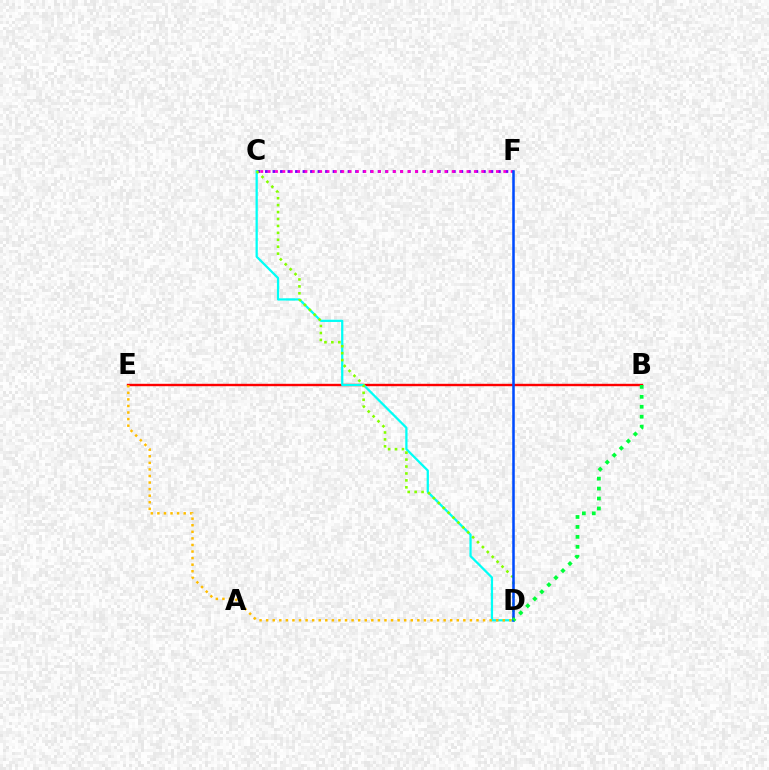{('C', 'F'): [{'color': '#7200ff', 'line_style': 'dotted', 'thickness': 2.04}, {'color': '#ff00cf', 'line_style': 'dotted', 'thickness': 2.0}], ('B', 'E'): [{'color': '#ff0000', 'line_style': 'solid', 'thickness': 1.72}], ('C', 'D'): [{'color': '#00fff6', 'line_style': 'solid', 'thickness': 1.63}, {'color': '#84ff00', 'line_style': 'dotted', 'thickness': 1.88}], ('D', 'F'): [{'color': '#004bff', 'line_style': 'solid', 'thickness': 1.84}], ('D', 'E'): [{'color': '#ffbd00', 'line_style': 'dotted', 'thickness': 1.79}], ('B', 'D'): [{'color': '#00ff39', 'line_style': 'dotted', 'thickness': 2.7}]}